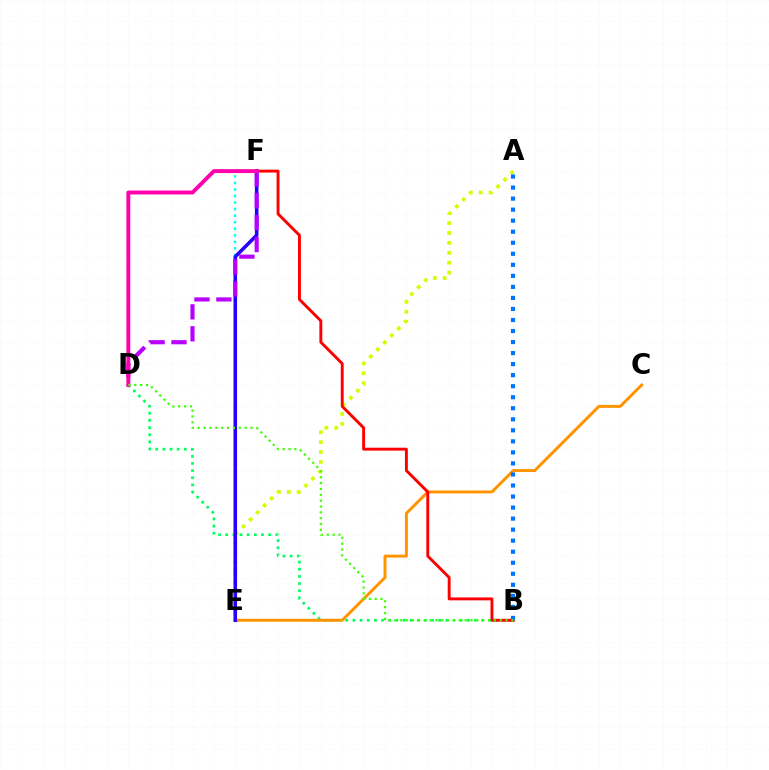{('A', 'E'): [{'color': '#d1ff00', 'line_style': 'dotted', 'thickness': 2.69}], ('B', 'D'): [{'color': '#00ff5c', 'line_style': 'dotted', 'thickness': 1.94}, {'color': '#3dff00', 'line_style': 'dotted', 'thickness': 1.59}], ('E', 'F'): [{'color': '#00fff6', 'line_style': 'dotted', 'thickness': 1.78}, {'color': '#2500ff', 'line_style': 'solid', 'thickness': 2.57}], ('C', 'E'): [{'color': '#ff9400', 'line_style': 'solid', 'thickness': 2.14}], ('B', 'F'): [{'color': '#ff0000', 'line_style': 'solid', 'thickness': 2.09}], ('A', 'B'): [{'color': '#0074ff', 'line_style': 'dotted', 'thickness': 3.0}], ('D', 'F'): [{'color': '#b900ff', 'line_style': 'dashed', 'thickness': 2.98}, {'color': '#ff00ac', 'line_style': 'solid', 'thickness': 2.82}]}